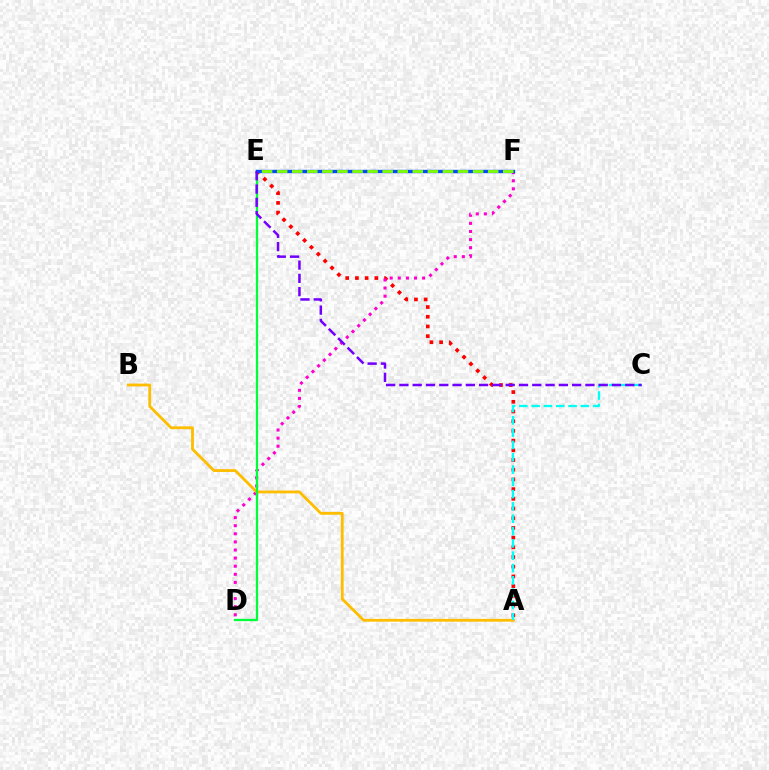{('A', 'E'): [{'color': '#ff0000', 'line_style': 'dotted', 'thickness': 2.64}], ('D', 'F'): [{'color': '#ff00cf', 'line_style': 'dotted', 'thickness': 2.2}], ('A', 'B'): [{'color': '#ffbd00', 'line_style': 'solid', 'thickness': 2.03}], ('A', 'C'): [{'color': '#00fff6', 'line_style': 'dashed', 'thickness': 1.67}], ('D', 'E'): [{'color': '#00ff39', 'line_style': 'solid', 'thickness': 1.63}], ('E', 'F'): [{'color': '#004bff', 'line_style': 'solid', 'thickness': 2.43}, {'color': '#84ff00', 'line_style': 'dashed', 'thickness': 2.05}], ('C', 'E'): [{'color': '#7200ff', 'line_style': 'dashed', 'thickness': 1.81}]}